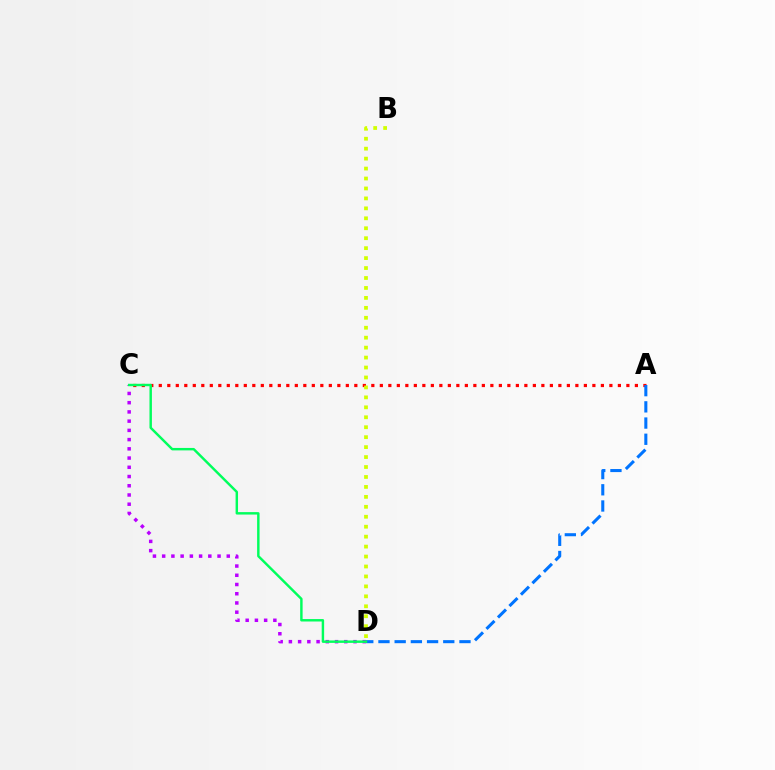{('A', 'C'): [{'color': '#ff0000', 'line_style': 'dotted', 'thickness': 2.31}], ('C', 'D'): [{'color': '#b900ff', 'line_style': 'dotted', 'thickness': 2.51}, {'color': '#00ff5c', 'line_style': 'solid', 'thickness': 1.76}], ('A', 'D'): [{'color': '#0074ff', 'line_style': 'dashed', 'thickness': 2.2}], ('B', 'D'): [{'color': '#d1ff00', 'line_style': 'dotted', 'thickness': 2.7}]}